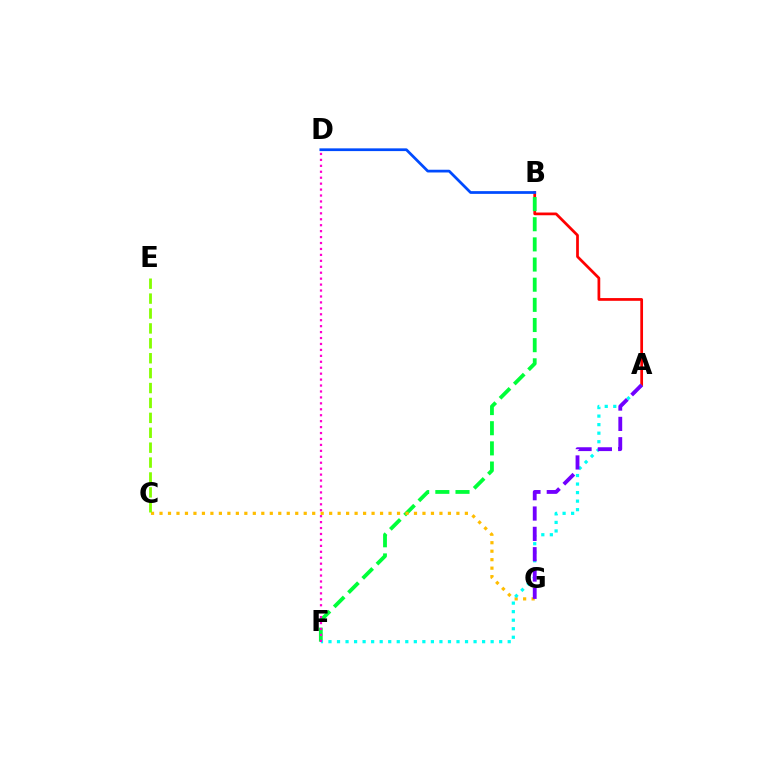{('A', 'B'): [{'color': '#ff0000', 'line_style': 'solid', 'thickness': 1.97}], ('B', 'F'): [{'color': '#00ff39', 'line_style': 'dashed', 'thickness': 2.74}], ('C', 'G'): [{'color': '#ffbd00', 'line_style': 'dotted', 'thickness': 2.3}], ('C', 'E'): [{'color': '#84ff00', 'line_style': 'dashed', 'thickness': 2.02}], ('A', 'F'): [{'color': '#00fff6', 'line_style': 'dotted', 'thickness': 2.32}], ('B', 'D'): [{'color': '#004bff', 'line_style': 'solid', 'thickness': 1.97}], ('A', 'G'): [{'color': '#7200ff', 'line_style': 'dashed', 'thickness': 2.76}], ('D', 'F'): [{'color': '#ff00cf', 'line_style': 'dotted', 'thickness': 1.61}]}